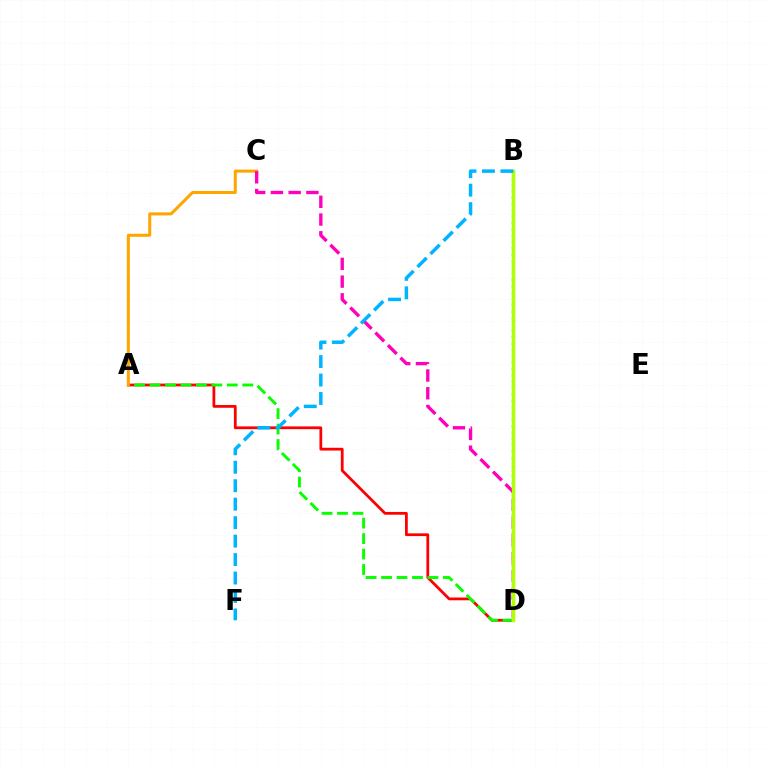{('A', 'D'): [{'color': '#ff0000', 'line_style': 'solid', 'thickness': 1.99}, {'color': '#08ff00', 'line_style': 'dashed', 'thickness': 2.1}], ('B', 'D'): [{'color': '#9b00ff', 'line_style': 'dashed', 'thickness': 2.12}, {'color': '#0010ff', 'line_style': 'dotted', 'thickness': 2.22}, {'color': '#00ff9d', 'line_style': 'dotted', 'thickness': 1.72}, {'color': '#b3ff00', 'line_style': 'solid', 'thickness': 2.5}], ('A', 'C'): [{'color': '#ffa500', 'line_style': 'solid', 'thickness': 2.18}], ('C', 'D'): [{'color': '#ff00bd', 'line_style': 'dashed', 'thickness': 2.41}], ('B', 'F'): [{'color': '#00b5ff', 'line_style': 'dashed', 'thickness': 2.51}]}